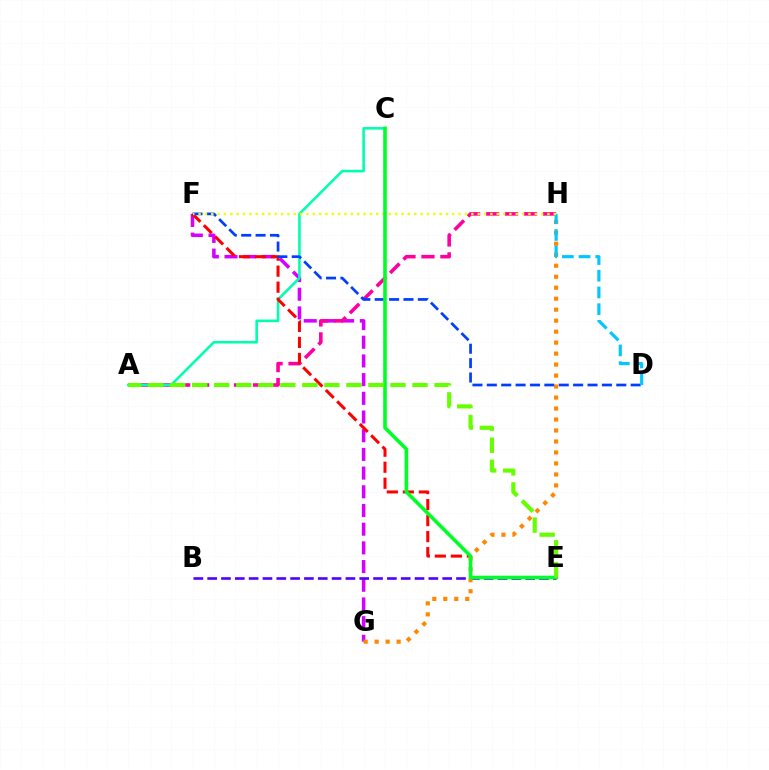{('F', 'G'): [{'color': '#d600ff', 'line_style': 'dashed', 'thickness': 2.54}], ('A', 'H'): [{'color': '#ff00a0', 'line_style': 'dashed', 'thickness': 2.58}], ('A', 'C'): [{'color': '#00ffaf', 'line_style': 'solid', 'thickness': 1.87}], ('B', 'E'): [{'color': '#4f00ff', 'line_style': 'dashed', 'thickness': 1.88}], ('E', 'F'): [{'color': '#ff0000', 'line_style': 'dashed', 'thickness': 2.18}], ('D', 'F'): [{'color': '#003fff', 'line_style': 'dashed', 'thickness': 1.95}], ('G', 'H'): [{'color': '#ff8800', 'line_style': 'dotted', 'thickness': 2.98}], ('D', 'H'): [{'color': '#00c7ff', 'line_style': 'dashed', 'thickness': 2.27}], ('F', 'H'): [{'color': '#eeff00', 'line_style': 'dotted', 'thickness': 1.72}], ('C', 'E'): [{'color': '#00ff27', 'line_style': 'solid', 'thickness': 2.59}], ('A', 'E'): [{'color': '#66ff00', 'line_style': 'dashed', 'thickness': 2.99}]}